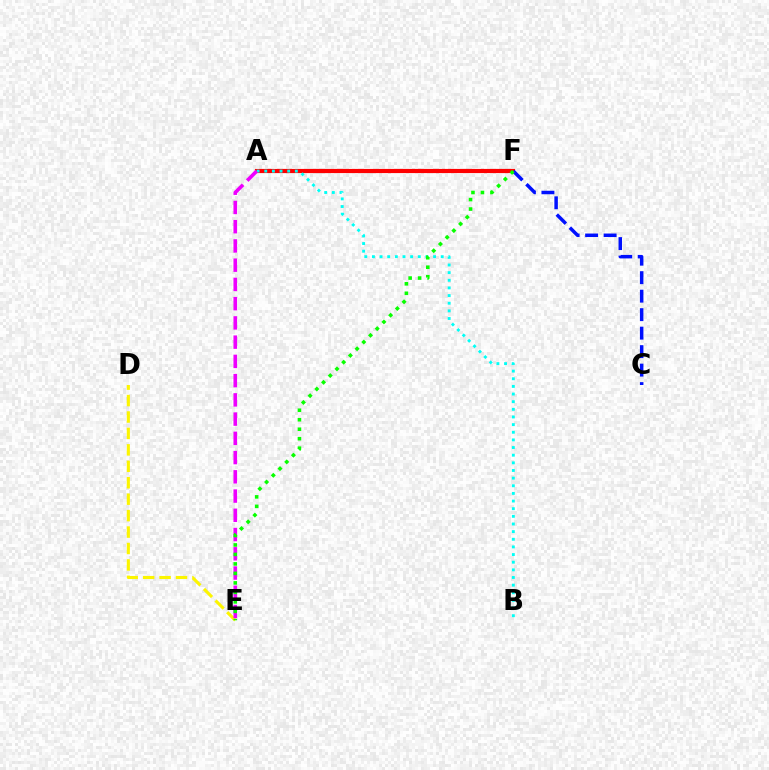{('A', 'F'): [{'color': '#ff0000', 'line_style': 'solid', 'thickness': 3.0}], ('C', 'F'): [{'color': '#0010ff', 'line_style': 'dashed', 'thickness': 2.51}], ('A', 'B'): [{'color': '#00fff6', 'line_style': 'dotted', 'thickness': 2.08}], ('D', 'E'): [{'color': '#fcf500', 'line_style': 'dashed', 'thickness': 2.23}], ('A', 'E'): [{'color': '#ee00ff', 'line_style': 'dashed', 'thickness': 2.61}], ('E', 'F'): [{'color': '#08ff00', 'line_style': 'dotted', 'thickness': 2.58}]}